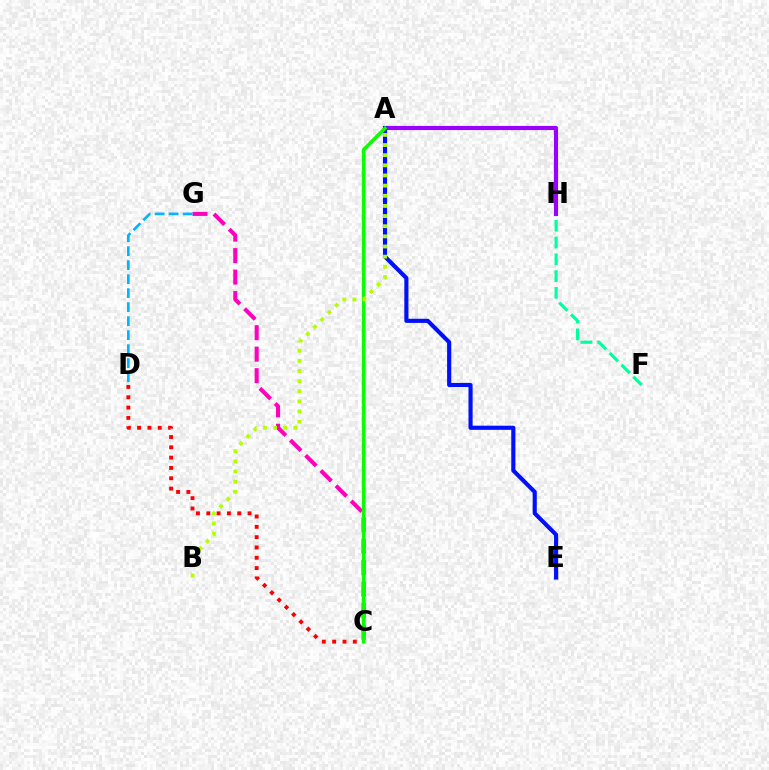{('C', 'D'): [{'color': '#ff0000', 'line_style': 'dotted', 'thickness': 2.8}], ('C', 'G'): [{'color': '#ff00bd', 'line_style': 'dashed', 'thickness': 2.92}], ('F', 'H'): [{'color': '#00ff9d', 'line_style': 'dashed', 'thickness': 2.28}], ('D', 'G'): [{'color': '#00b5ff', 'line_style': 'dashed', 'thickness': 1.9}], ('A', 'C'): [{'color': '#ffa500', 'line_style': 'dotted', 'thickness': 2.38}, {'color': '#08ff00', 'line_style': 'solid', 'thickness': 2.5}], ('A', 'H'): [{'color': '#9b00ff', 'line_style': 'solid', 'thickness': 2.97}], ('A', 'E'): [{'color': '#0010ff', 'line_style': 'solid', 'thickness': 2.98}], ('A', 'B'): [{'color': '#b3ff00', 'line_style': 'dotted', 'thickness': 2.76}]}